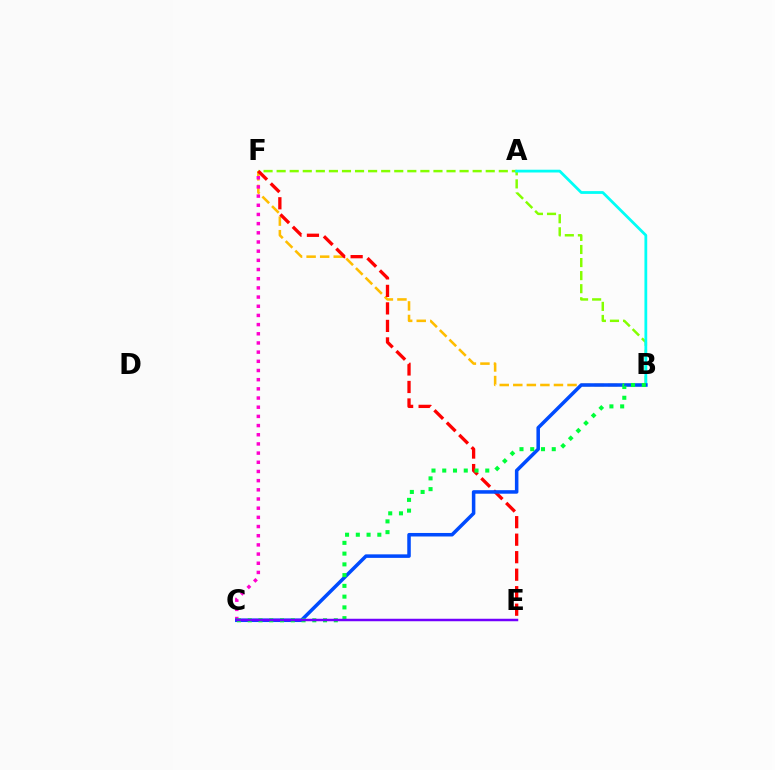{('B', 'F'): [{'color': '#ffbd00', 'line_style': 'dashed', 'thickness': 1.84}, {'color': '#84ff00', 'line_style': 'dashed', 'thickness': 1.78}], ('E', 'F'): [{'color': '#ff0000', 'line_style': 'dashed', 'thickness': 2.38}], ('A', 'B'): [{'color': '#00fff6', 'line_style': 'solid', 'thickness': 2.0}], ('C', 'F'): [{'color': '#ff00cf', 'line_style': 'dotted', 'thickness': 2.49}], ('B', 'C'): [{'color': '#004bff', 'line_style': 'solid', 'thickness': 2.54}, {'color': '#00ff39', 'line_style': 'dotted', 'thickness': 2.92}], ('C', 'E'): [{'color': '#7200ff', 'line_style': 'solid', 'thickness': 1.79}]}